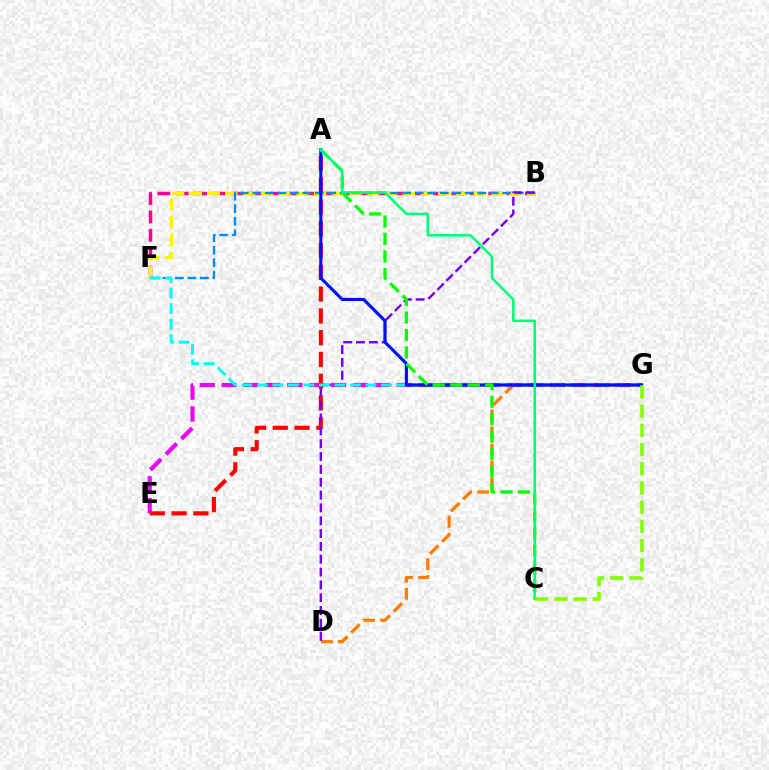{('B', 'F'): [{'color': '#ff0094', 'line_style': 'dashed', 'thickness': 2.5}, {'color': '#fcf500', 'line_style': 'dashed', 'thickness': 2.41}, {'color': '#008cff', 'line_style': 'dashed', 'thickness': 1.7}], ('D', 'G'): [{'color': '#ff7c00', 'line_style': 'dashed', 'thickness': 2.32}], ('E', 'G'): [{'color': '#ee00ff', 'line_style': 'dashed', 'thickness': 2.97}], ('A', 'E'): [{'color': '#ff0000', 'line_style': 'dashed', 'thickness': 2.96}], ('B', 'D'): [{'color': '#7200ff', 'line_style': 'dashed', 'thickness': 1.74}], ('F', 'G'): [{'color': '#00fff6', 'line_style': 'dashed', 'thickness': 2.11}], ('A', 'G'): [{'color': '#0010ff', 'line_style': 'solid', 'thickness': 2.26}], ('A', 'C'): [{'color': '#08ff00', 'line_style': 'dashed', 'thickness': 2.37}, {'color': '#00ff74', 'line_style': 'solid', 'thickness': 1.82}], ('C', 'G'): [{'color': '#84ff00', 'line_style': 'dashed', 'thickness': 2.61}]}